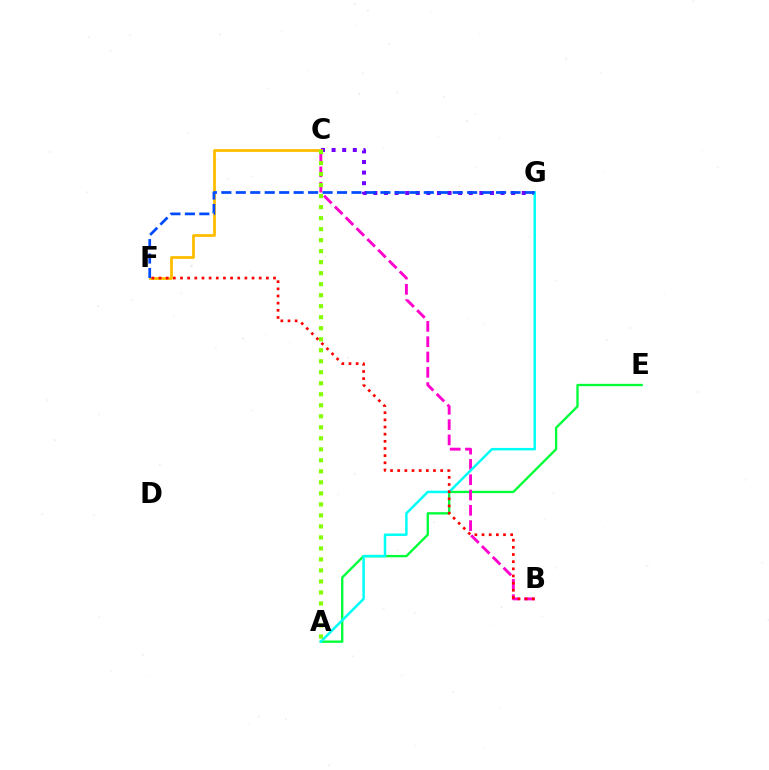{('A', 'E'): [{'color': '#00ff39', 'line_style': 'solid', 'thickness': 1.69}], ('B', 'C'): [{'color': '#ff00cf', 'line_style': 'dashed', 'thickness': 2.08}], ('C', 'G'): [{'color': '#7200ff', 'line_style': 'dotted', 'thickness': 2.88}], ('C', 'F'): [{'color': '#ffbd00', 'line_style': 'solid', 'thickness': 2.0}], ('A', 'G'): [{'color': '#00fff6', 'line_style': 'solid', 'thickness': 1.79}], ('B', 'F'): [{'color': '#ff0000', 'line_style': 'dotted', 'thickness': 1.94}], ('F', 'G'): [{'color': '#004bff', 'line_style': 'dashed', 'thickness': 1.96}], ('A', 'C'): [{'color': '#84ff00', 'line_style': 'dotted', 'thickness': 2.99}]}